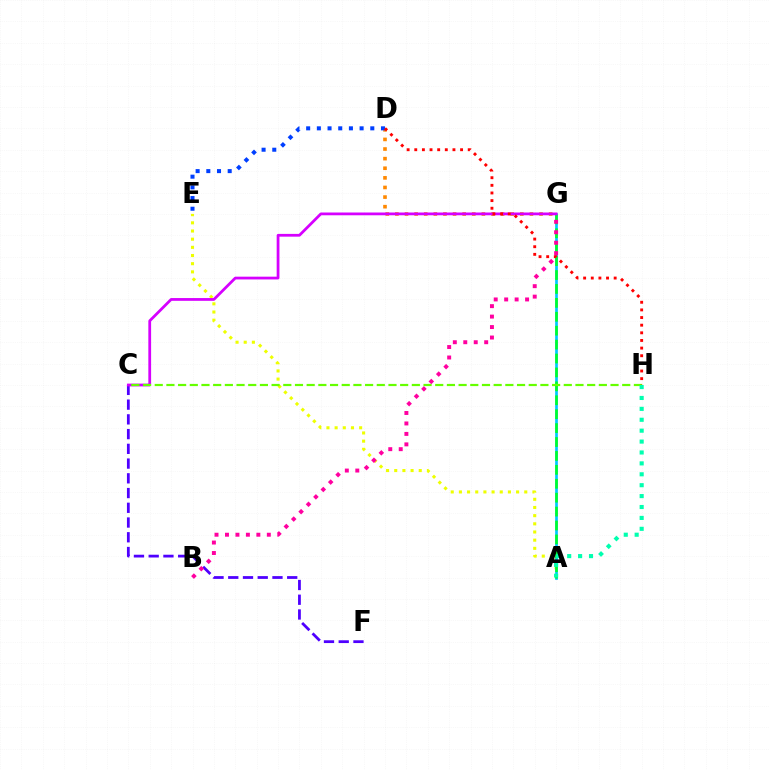{('D', 'G'): [{'color': '#ff8800', 'line_style': 'dotted', 'thickness': 2.61}], ('D', 'E'): [{'color': '#003fff', 'line_style': 'dotted', 'thickness': 2.9}], ('A', 'E'): [{'color': '#eeff00', 'line_style': 'dotted', 'thickness': 2.22}], ('A', 'G'): [{'color': '#00c7ff', 'line_style': 'solid', 'thickness': 1.94}, {'color': '#00ff27', 'line_style': 'dashed', 'thickness': 1.89}], ('C', 'F'): [{'color': '#4f00ff', 'line_style': 'dashed', 'thickness': 2.0}], ('B', 'G'): [{'color': '#ff00a0', 'line_style': 'dotted', 'thickness': 2.84}], ('C', 'G'): [{'color': '#d600ff', 'line_style': 'solid', 'thickness': 1.99}], ('C', 'H'): [{'color': '#66ff00', 'line_style': 'dashed', 'thickness': 1.59}], ('A', 'H'): [{'color': '#00ffaf', 'line_style': 'dotted', 'thickness': 2.96}], ('D', 'H'): [{'color': '#ff0000', 'line_style': 'dotted', 'thickness': 2.07}]}